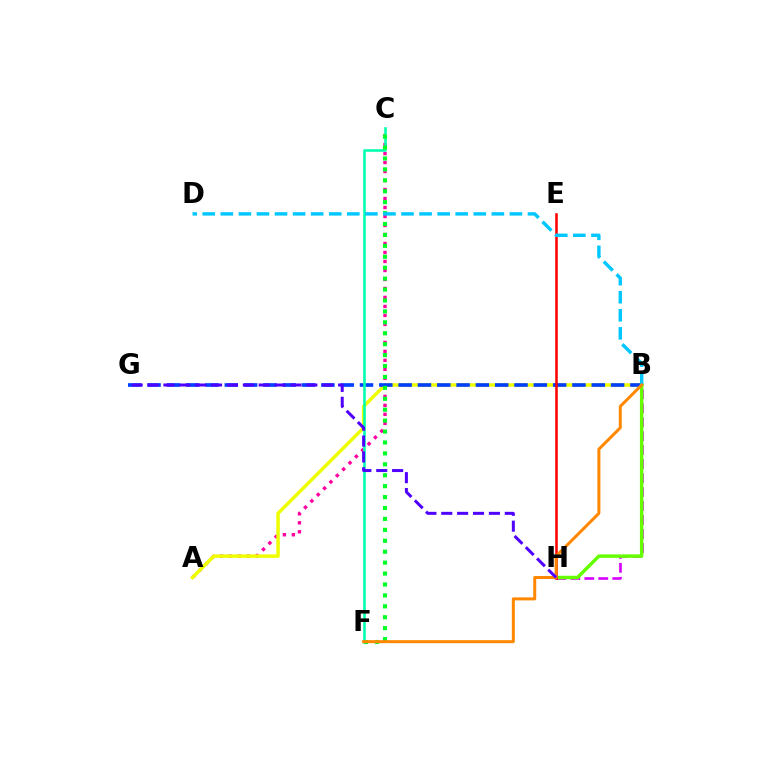{('A', 'C'): [{'color': '#ff00a0', 'line_style': 'dotted', 'thickness': 2.44}], ('A', 'B'): [{'color': '#eeff00', 'line_style': 'solid', 'thickness': 2.51}], ('B', 'H'): [{'color': '#d600ff', 'line_style': 'dashed', 'thickness': 1.9}, {'color': '#66ff00', 'line_style': 'solid', 'thickness': 2.5}], ('B', 'G'): [{'color': '#003fff', 'line_style': 'dashed', 'thickness': 2.62}], ('C', 'F'): [{'color': '#00ffaf', 'line_style': 'solid', 'thickness': 1.86}, {'color': '#00ff27', 'line_style': 'dotted', 'thickness': 2.97}], ('E', 'H'): [{'color': '#ff0000', 'line_style': 'solid', 'thickness': 1.82}], ('B', 'D'): [{'color': '#00c7ff', 'line_style': 'dashed', 'thickness': 2.45}], ('B', 'F'): [{'color': '#ff8800', 'line_style': 'solid', 'thickness': 2.16}], ('G', 'H'): [{'color': '#4f00ff', 'line_style': 'dashed', 'thickness': 2.16}]}